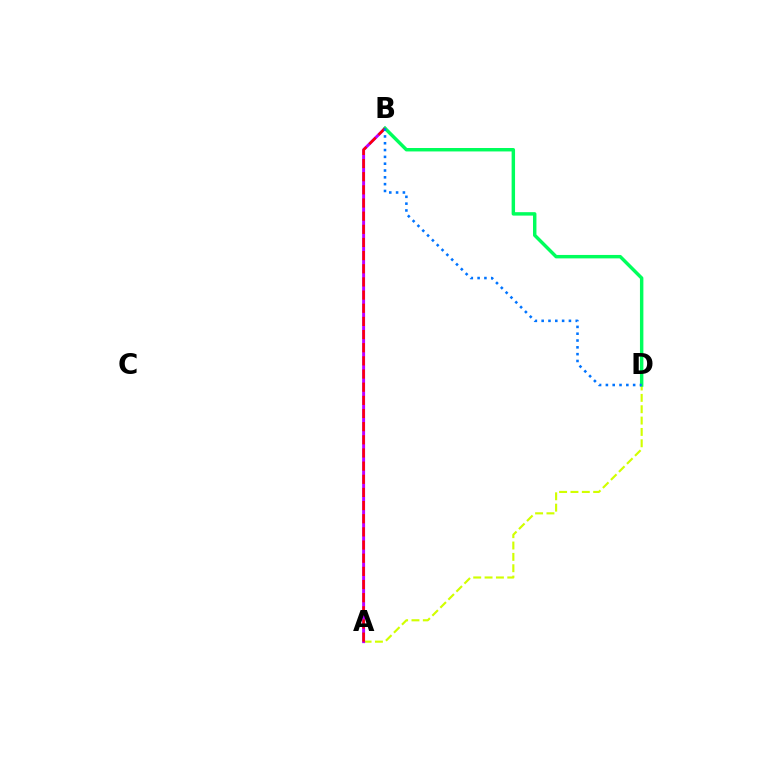{('A', 'D'): [{'color': '#d1ff00', 'line_style': 'dashed', 'thickness': 1.54}], ('A', 'B'): [{'color': '#b900ff', 'line_style': 'solid', 'thickness': 2.12}, {'color': '#ff0000', 'line_style': 'dashed', 'thickness': 1.79}], ('B', 'D'): [{'color': '#00ff5c', 'line_style': 'solid', 'thickness': 2.47}, {'color': '#0074ff', 'line_style': 'dotted', 'thickness': 1.85}]}